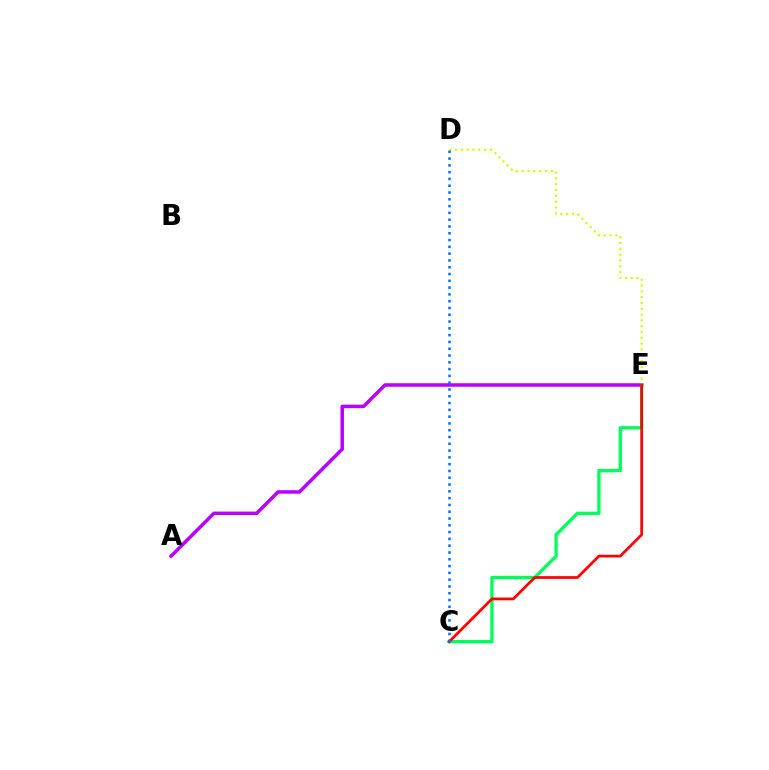{('A', 'E'): [{'color': '#b900ff', 'line_style': 'solid', 'thickness': 2.52}], ('D', 'E'): [{'color': '#d1ff00', 'line_style': 'dotted', 'thickness': 1.58}], ('C', 'E'): [{'color': '#00ff5c', 'line_style': 'solid', 'thickness': 2.39}, {'color': '#ff0000', 'line_style': 'solid', 'thickness': 1.97}], ('C', 'D'): [{'color': '#0074ff', 'line_style': 'dotted', 'thickness': 1.85}]}